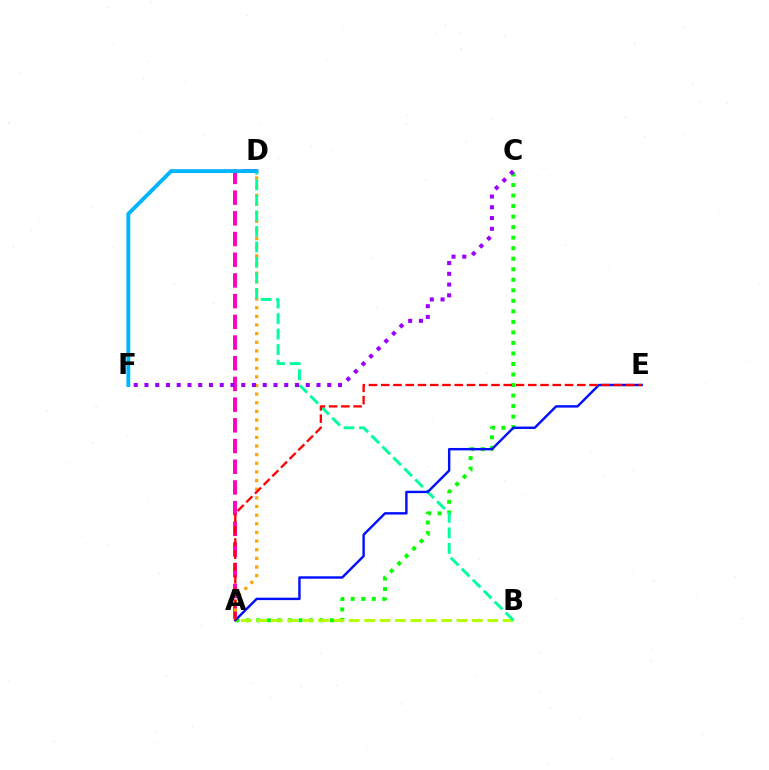{('A', 'C'): [{'color': '#08ff00', 'line_style': 'dotted', 'thickness': 2.86}], ('A', 'B'): [{'color': '#b3ff00', 'line_style': 'dashed', 'thickness': 2.09}], ('A', 'D'): [{'color': '#ff00bd', 'line_style': 'dashed', 'thickness': 2.81}, {'color': '#ffa500', 'line_style': 'dotted', 'thickness': 2.35}], ('B', 'D'): [{'color': '#00ff9d', 'line_style': 'dashed', 'thickness': 2.11}], ('C', 'F'): [{'color': '#9b00ff', 'line_style': 'dotted', 'thickness': 2.92}], ('A', 'E'): [{'color': '#0010ff', 'line_style': 'solid', 'thickness': 1.74}, {'color': '#ff0000', 'line_style': 'dashed', 'thickness': 1.66}], ('D', 'F'): [{'color': '#00b5ff', 'line_style': 'solid', 'thickness': 2.78}]}